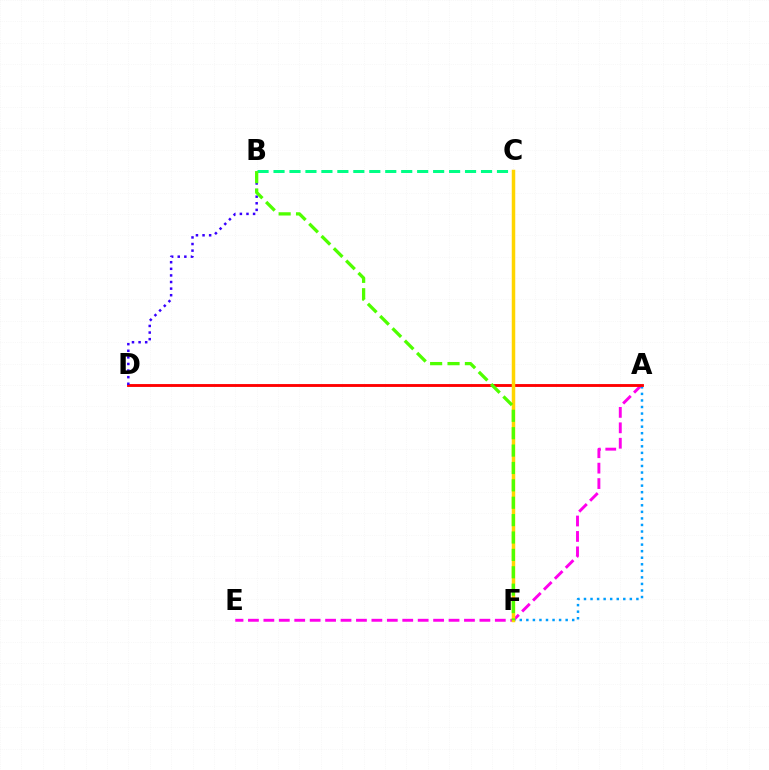{('A', 'E'): [{'color': '#ff00ed', 'line_style': 'dashed', 'thickness': 2.1}], ('A', 'F'): [{'color': '#009eff', 'line_style': 'dotted', 'thickness': 1.78}], ('A', 'D'): [{'color': '#ff0000', 'line_style': 'solid', 'thickness': 2.06}], ('B', 'D'): [{'color': '#3700ff', 'line_style': 'dotted', 'thickness': 1.79}], ('B', 'C'): [{'color': '#00ff86', 'line_style': 'dashed', 'thickness': 2.17}], ('C', 'F'): [{'color': '#ffd500', 'line_style': 'solid', 'thickness': 2.51}], ('B', 'F'): [{'color': '#4fff00', 'line_style': 'dashed', 'thickness': 2.36}]}